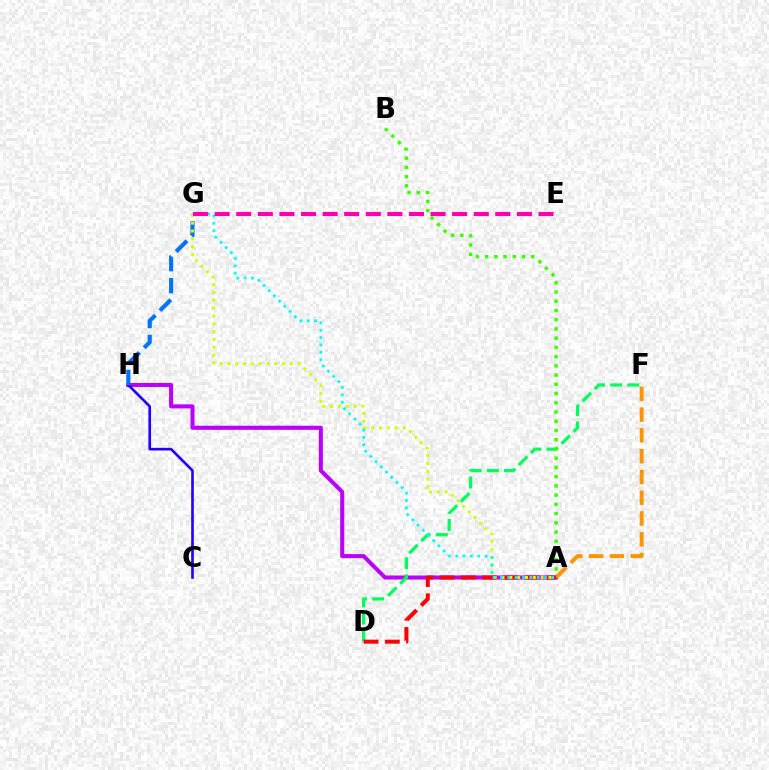{('A', 'H'): [{'color': '#b900ff', 'line_style': 'solid', 'thickness': 2.93}], ('A', 'F'): [{'color': '#ff9400', 'line_style': 'dashed', 'thickness': 2.82}], ('C', 'H'): [{'color': '#2500ff', 'line_style': 'solid', 'thickness': 1.9}], ('G', 'H'): [{'color': '#0074ff', 'line_style': 'dashed', 'thickness': 2.97}], ('D', 'F'): [{'color': '#00ff5c', 'line_style': 'dashed', 'thickness': 2.33}], ('A', 'B'): [{'color': '#3dff00', 'line_style': 'dotted', 'thickness': 2.51}], ('A', 'D'): [{'color': '#ff0000', 'line_style': 'dashed', 'thickness': 2.89}], ('A', 'G'): [{'color': '#d1ff00', 'line_style': 'dotted', 'thickness': 2.12}, {'color': '#00fff6', 'line_style': 'dotted', 'thickness': 2.0}], ('E', 'G'): [{'color': '#ff00ac', 'line_style': 'dashed', 'thickness': 2.93}]}